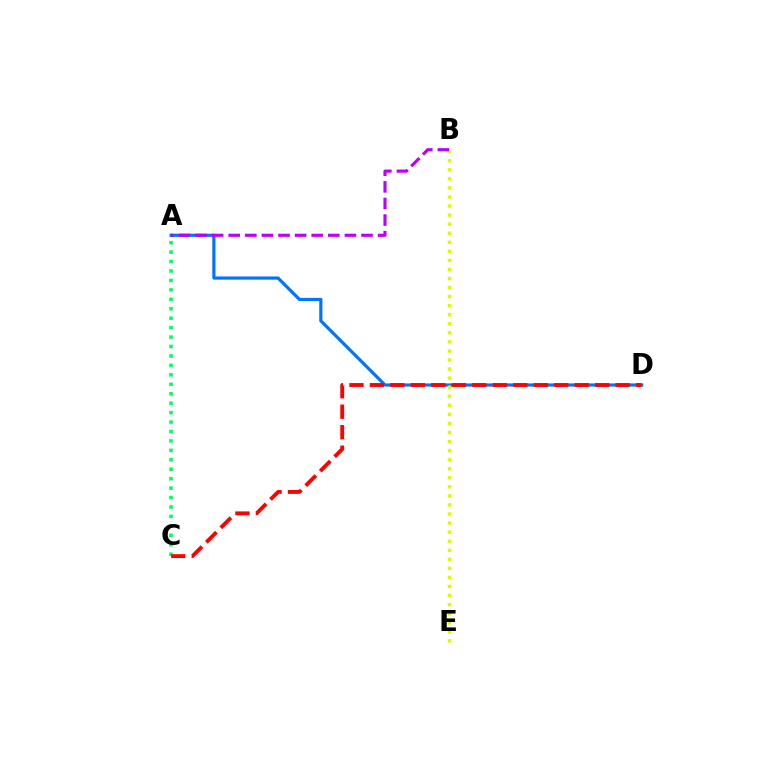{('A', 'C'): [{'color': '#00ff5c', 'line_style': 'dotted', 'thickness': 2.57}], ('A', 'D'): [{'color': '#0074ff', 'line_style': 'solid', 'thickness': 2.28}], ('B', 'E'): [{'color': '#d1ff00', 'line_style': 'dotted', 'thickness': 2.46}], ('A', 'B'): [{'color': '#b900ff', 'line_style': 'dashed', 'thickness': 2.25}], ('C', 'D'): [{'color': '#ff0000', 'line_style': 'dashed', 'thickness': 2.78}]}